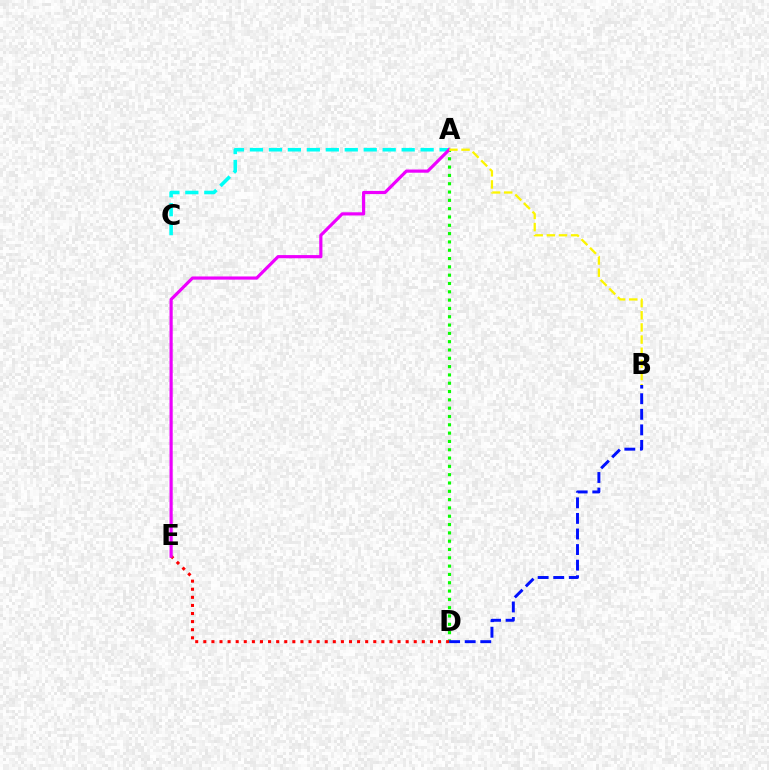{('A', 'D'): [{'color': '#08ff00', 'line_style': 'dotted', 'thickness': 2.26}], ('A', 'C'): [{'color': '#00fff6', 'line_style': 'dashed', 'thickness': 2.58}], ('D', 'E'): [{'color': '#ff0000', 'line_style': 'dotted', 'thickness': 2.2}], ('A', 'E'): [{'color': '#ee00ff', 'line_style': 'solid', 'thickness': 2.29}], ('B', 'D'): [{'color': '#0010ff', 'line_style': 'dashed', 'thickness': 2.12}], ('A', 'B'): [{'color': '#fcf500', 'line_style': 'dashed', 'thickness': 1.65}]}